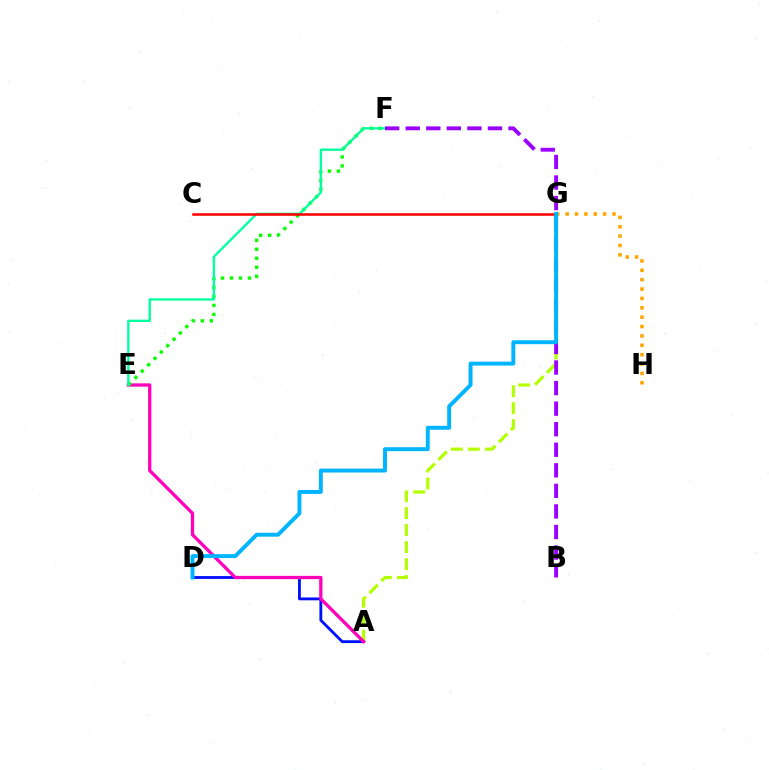{('A', 'G'): [{'color': '#b3ff00', 'line_style': 'dashed', 'thickness': 2.31}], ('G', 'H'): [{'color': '#ffa500', 'line_style': 'dotted', 'thickness': 2.55}], ('A', 'D'): [{'color': '#0010ff', 'line_style': 'solid', 'thickness': 2.04}], ('A', 'E'): [{'color': '#ff00bd', 'line_style': 'solid', 'thickness': 2.36}], ('E', 'F'): [{'color': '#08ff00', 'line_style': 'dotted', 'thickness': 2.44}, {'color': '#00ff9d', 'line_style': 'solid', 'thickness': 1.68}], ('B', 'F'): [{'color': '#9b00ff', 'line_style': 'dashed', 'thickness': 2.79}], ('C', 'G'): [{'color': '#ff0000', 'line_style': 'solid', 'thickness': 1.83}], ('D', 'G'): [{'color': '#00b5ff', 'line_style': 'solid', 'thickness': 2.83}]}